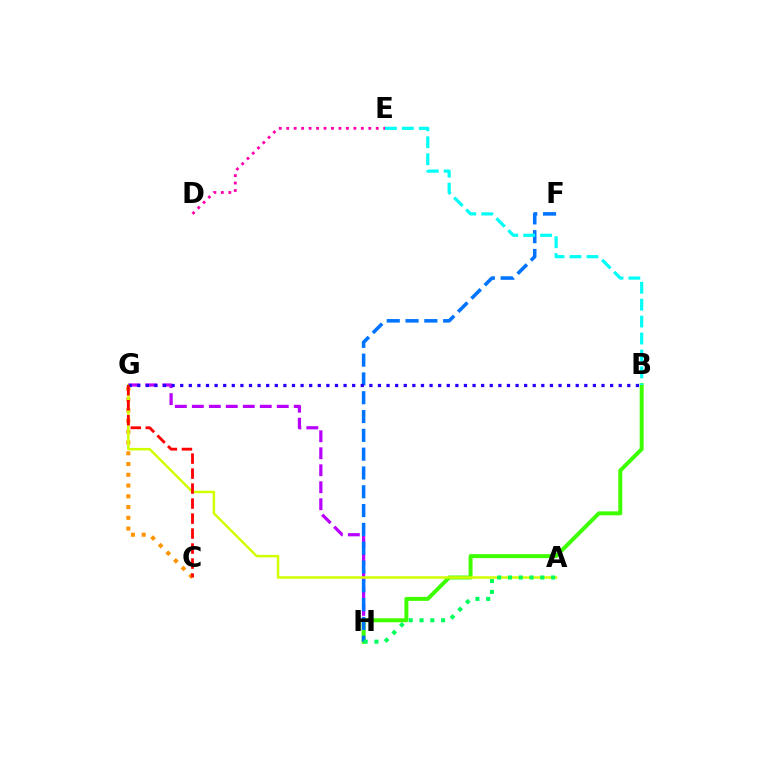{('C', 'G'): [{'color': '#ff9400', 'line_style': 'dotted', 'thickness': 2.92}, {'color': '#ff0000', 'line_style': 'dashed', 'thickness': 2.04}], ('G', 'H'): [{'color': '#b900ff', 'line_style': 'dashed', 'thickness': 2.31}], ('B', 'H'): [{'color': '#3dff00', 'line_style': 'solid', 'thickness': 2.85}], ('F', 'H'): [{'color': '#0074ff', 'line_style': 'dashed', 'thickness': 2.55}], ('B', 'E'): [{'color': '#00fff6', 'line_style': 'dashed', 'thickness': 2.3}], ('A', 'G'): [{'color': '#d1ff00', 'line_style': 'solid', 'thickness': 1.8}], ('B', 'G'): [{'color': '#2500ff', 'line_style': 'dotted', 'thickness': 2.34}], ('D', 'E'): [{'color': '#ff00ac', 'line_style': 'dotted', 'thickness': 2.03}], ('A', 'H'): [{'color': '#00ff5c', 'line_style': 'dotted', 'thickness': 2.93}]}